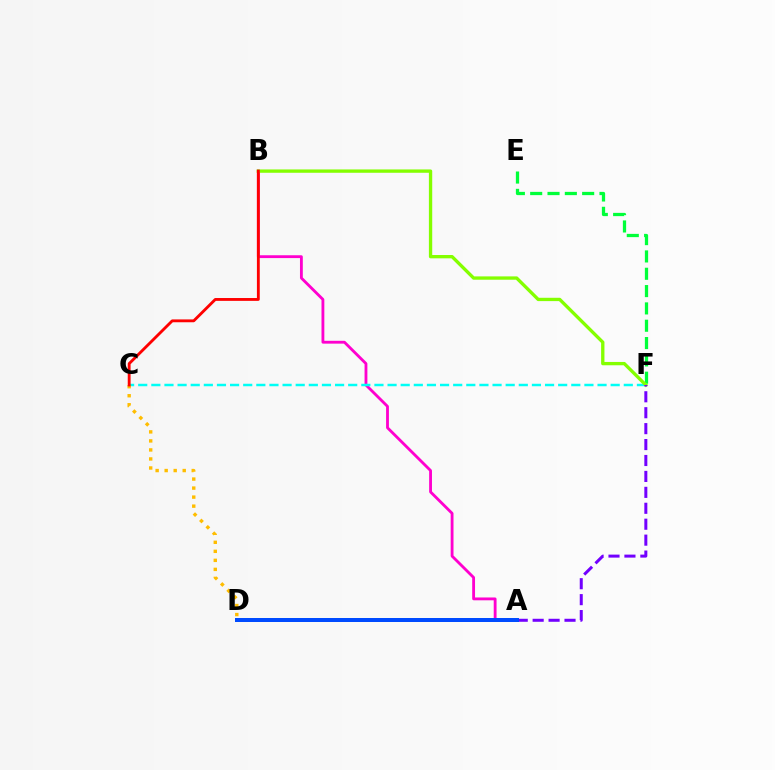{('A', 'B'): [{'color': '#ff00cf', 'line_style': 'solid', 'thickness': 2.04}], ('E', 'F'): [{'color': '#00ff39', 'line_style': 'dashed', 'thickness': 2.35}], ('C', 'F'): [{'color': '#00fff6', 'line_style': 'dashed', 'thickness': 1.78}], ('B', 'F'): [{'color': '#84ff00', 'line_style': 'solid', 'thickness': 2.4}], ('C', 'D'): [{'color': '#ffbd00', 'line_style': 'dotted', 'thickness': 2.45}], ('A', 'F'): [{'color': '#7200ff', 'line_style': 'dashed', 'thickness': 2.16}], ('B', 'C'): [{'color': '#ff0000', 'line_style': 'solid', 'thickness': 2.05}], ('A', 'D'): [{'color': '#004bff', 'line_style': 'solid', 'thickness': 2.87}]}